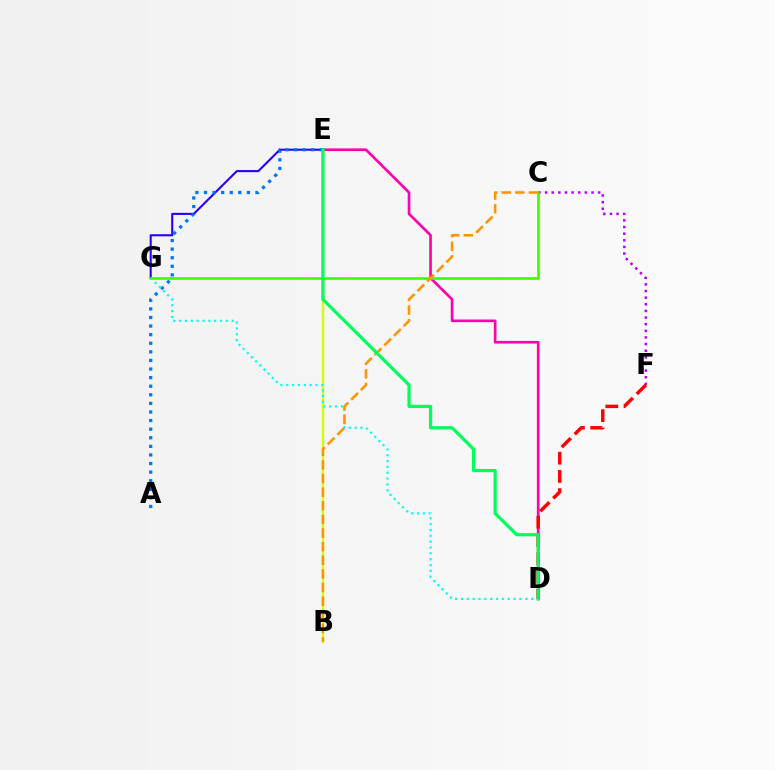{('D', 'E'): [{'color': '#ff00ac', 'line_style': 'solid', 'thickness': 1.91}, {'color': '#00ff5c', 'line_style': 'solid', 'thickness': 2.31}], ('C', 'F'): [{'color': '#b900ff', 'line_style': 'dotted', 'thickness': 1.8}], ('B', 'E'): [{'color': '#d1ff00', 'line_style': 'solid', 'thickness': 1.66}], ('E', 'G'): [{'color': '#2500ff', 'line_style': 'solid', 'thickness': 1.5}], ('D', 'F'): [{'color': '#ff0000', 'line_style': 'dashed', 'thickness': 2.48}], ('A', 'E'): [{'color': '#0074ff', 'line_style': 'dotted', 'thickness': 2.33}], ('D', 'G'): [{'color': '#00fff6', 'line_style': 'dotted', 'thickness': 1.59}], ('C', 'G'): [{'color': '#3dff00', 'line_style': 'solid', 'thickness': 1.9}], ('B', 'C'): [{'color': '#ff9400', 'line_style': 'dashed', 'thickness': 1.85}]}